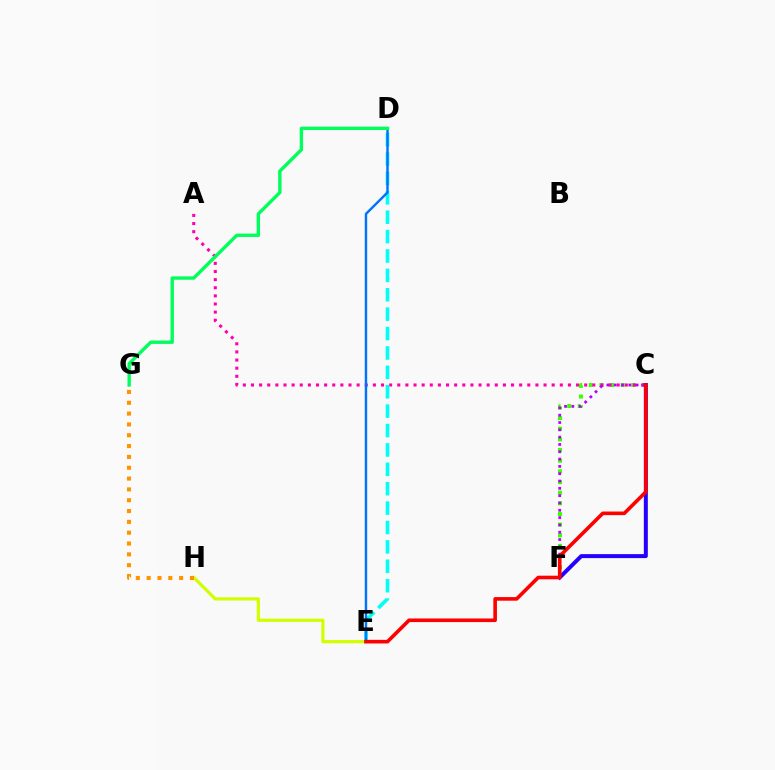{('C', 'F'): [{'color': '#3dff00', 'line_style': 'dotted', 'thickness': 2.89}, {'color': '#b900ff', 'line_style': 'dotted', 'thickness': 1.99}, {'color': '#2500ff', 'line_style': 'solid', 'thickness': 2.86}], ('E', 'H'): [{'color': '#d1ff00', 'line_style': 'solid', 'thickness': 2.31}], ('G', 'H'): [{'color': '#ff9400', 'line_style': 'dotted', 'thickness': 2.94}], ('A', 'C'): [{'color': '#ff00ac', 'line_style': 'dotted', 'thickness': 2.21}], ('D', 'E'): [{'color': '#00fff6', 'line_style': 'dashed', 'thickness': 2.63}, {'color': '#0074ff', 'line_style': 'solid', 'thickness': 1.76}], ('D', 'G'): [{'color': '#00ff5c', 'line_style': 'solid', 'thickness': 2.43}], ('C', 'E'): [{'color': '#ff0000', 'line_style': 'solid', 'thickness': 2.6}]}